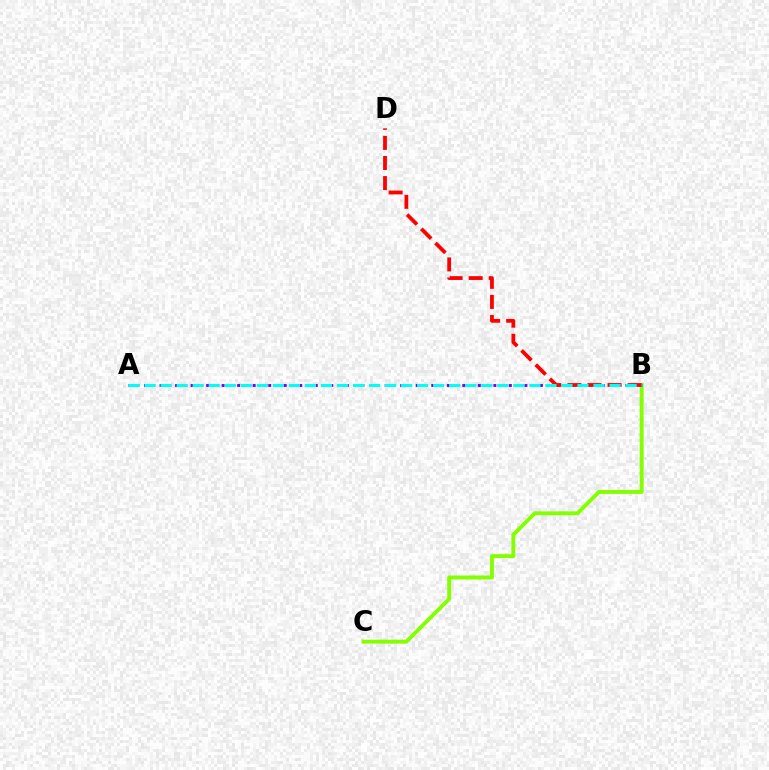{('B', 'C'): [{'color': '#84ff00', 'line_style': 'solid', 'thickness': 2.81}], ('A', 'B'): [{'color': '#7200ff', 'line_style': 'dotted', 'thickness': 2.11}, {'color': '#00fff6', 'line_style': 'dashed', 'thickness': 2.18}], ('B', 'D'): [{'color': '#ff0000', 'line_style': 'dashed', 'thickness': 2.73}]}